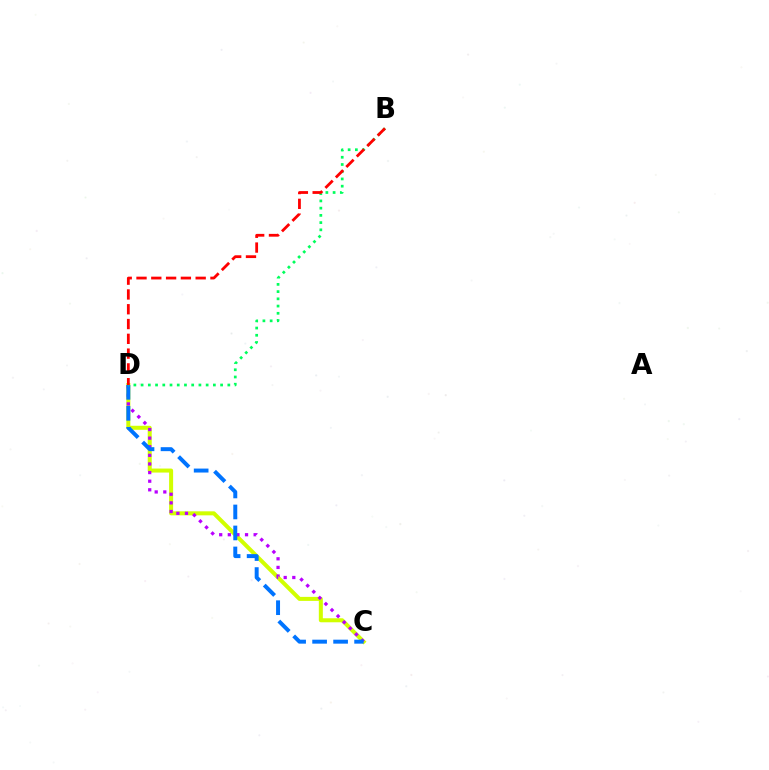{('C', 'D'): [{'color': '#d1ff00', 'line_style': 'solid', 'thickness': 2.89}, {'color': '#b900ff', 'line_style': 'dotted', 'thickness': 2.34}, {'color': '#0074ff', 'line_style': 'dashed', 'thickness': 2.85}], ('B', 'D'): [{'color': '#00ff5c', 'line_style': 'dotted', 'thickness': 1.96}, {'color': '#ff0000', 'line_style': 'dashed', 'thickness': 2.01}]}